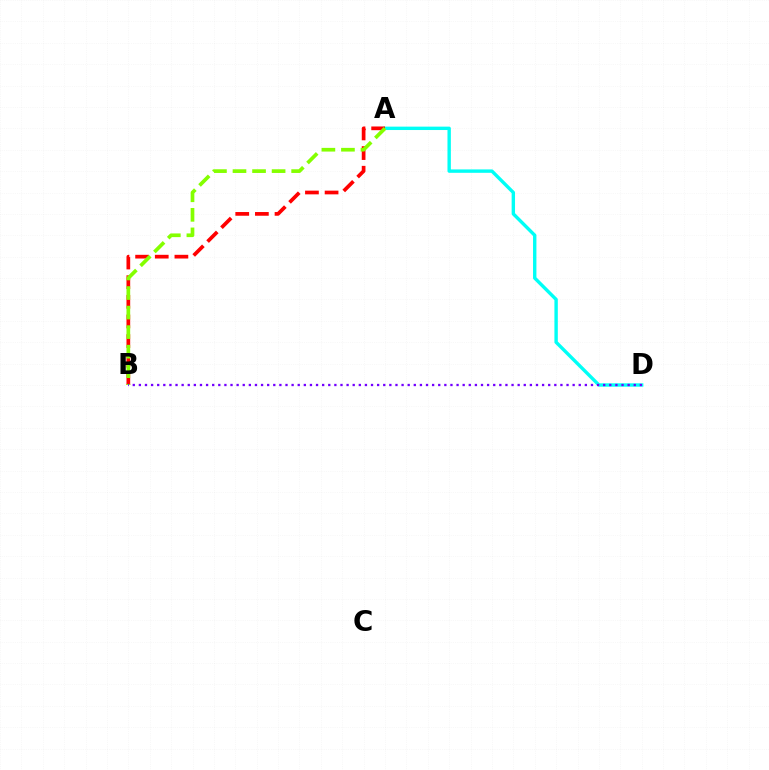{('A', 'D'): [{'color': '#00fff6', 'line_style': 'solid', 'thickness': 2.44}], ('A', 'B'): [{'color': '#ff0000', 'line_style': 'dashed', 'thickness': 2.67}, {'color': '#84ff00', 'line_style': 'dashed', 'thickness': 2.66}], ('B', 'D'): [{'color': '#7200ff', 'line_style': 'dotted', 'thickness': 1.66}]}